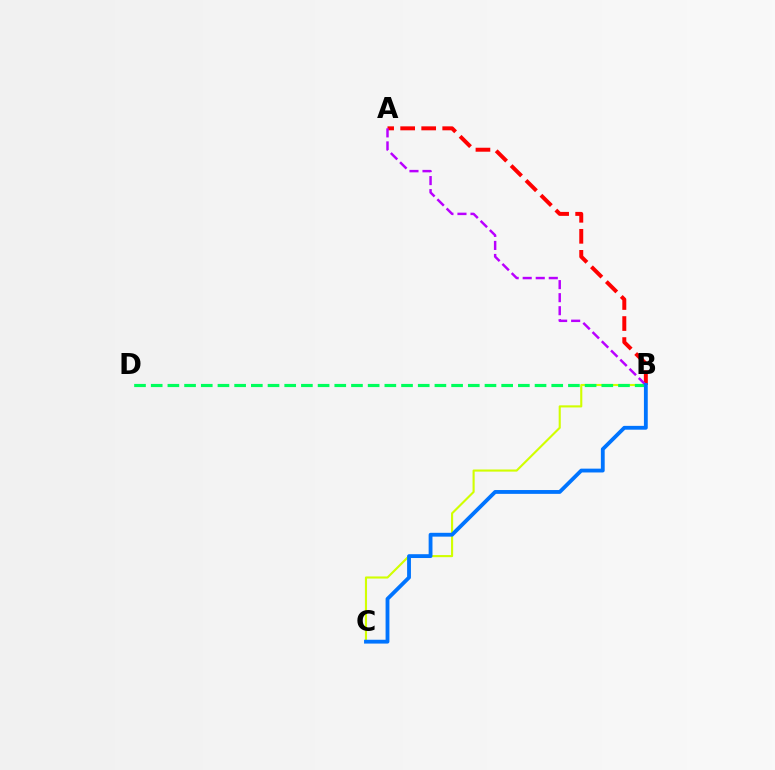{('A', 'B'): [{'color': '#ff0000', 'line_style': 'dashed', 'thickness': 2.86}, {'color': '#b900ff', 'line_style': 'dashed', 'thickness': 1.77}], ('B', 'C'): [{'color': '#d1ff00', 'line_style': 'solid', 'thickness': 1.52}, {'color': '#0074ff', 'line_style': 'solid', 'thickness': 2.76}], ('B', 'D'): [{'color': '#00ff5c', 'line_style': 'dashed', 'thickness': 2.27}]}